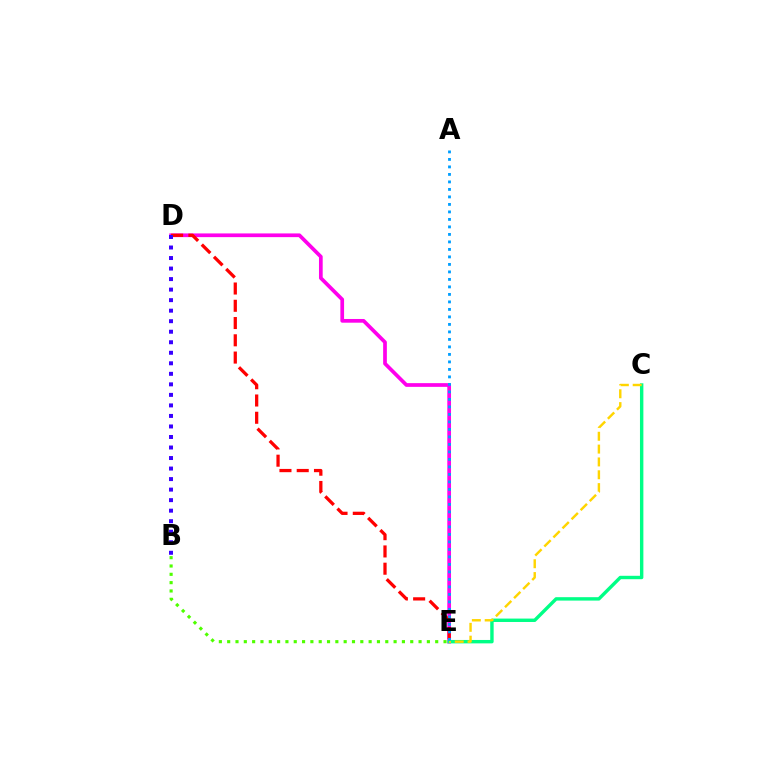{('D', 'E'): [{'color': '#ff00ed', 'line_style': 'solid', 'thickness': 2.67}, {'color': '#ff0000', 'line_style': 'dashed', 'thickness': 2.35}], ('C', 'E'): [{'color': '#00ff86', 'line_style': 'solid', 'thickness': 2.45}, {'color': '#ffd500', 'line_style': 'dashed', 'thickness': 1.74}], ('A', 'E'): [{'color': '#009eff', 'line_style': 'dotted', 'thickness': 2.04}], ('B', 'D'): [{'color': '#3700ff', 'line_style': 'dotted', 'thickness': 2.86}], ('B', 'E'): [{'color': '#4fff00', 'line_style': 'dotted', 'thickness': 2.26}]}